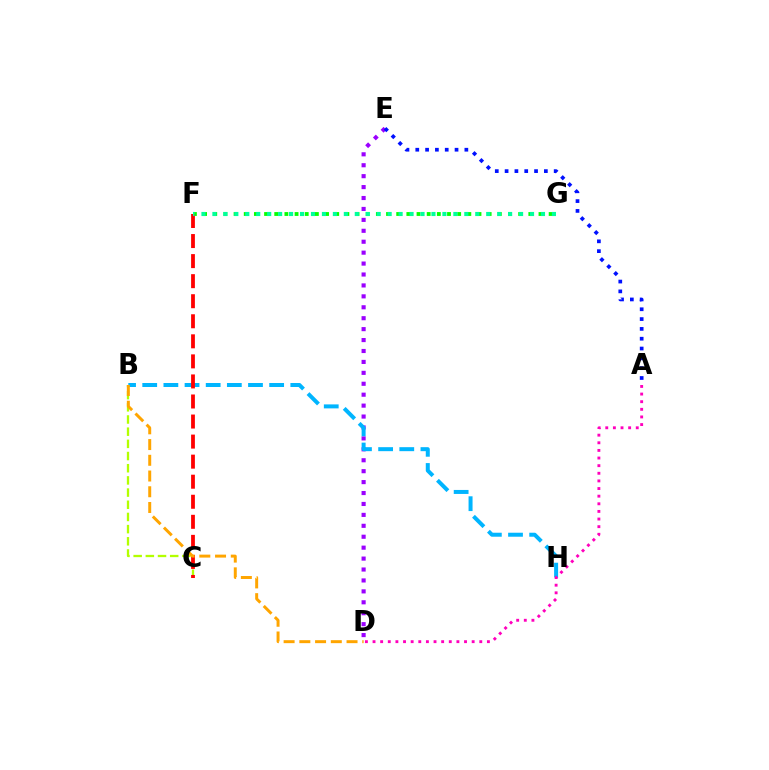{('D', 'E'): [{'color': '#9b00ff', 'line_style': 'dotted', 'thickness': 2.97}], ('B', 'H'): [{'color': '#00b5ff', 'line_style': 'dashed', 'thickness': 2.87}], ('A', 'E'): [{'color': '#0010ff', 'line_style': 'dotted', 'thickness': 2.67}], ('F', 'G'): [{'color': '#08ff00', 'line_style': 'dotted', 'thickness': 2.76}, {'color': '#00ff9d', 'line_style': 'dotted', 'thickness': 2.98}], ('B', 'C'): [{'color': '#b3ff00', 'line_style': 'dashed', 'thickness': 1.65}], ('C', 'F'): [{'color': '#ff0000', 'line_style': 'dashed', 'thickness': 2.72}], ('B', 'D'): [{'color': '#ffa500', 'line_style': 'dashed', 'thickness': 2.14}], ('A', 'D'): [{'color': '#ff00bd', 'line_style': 'dotted', 'thickness': 2.07}]}